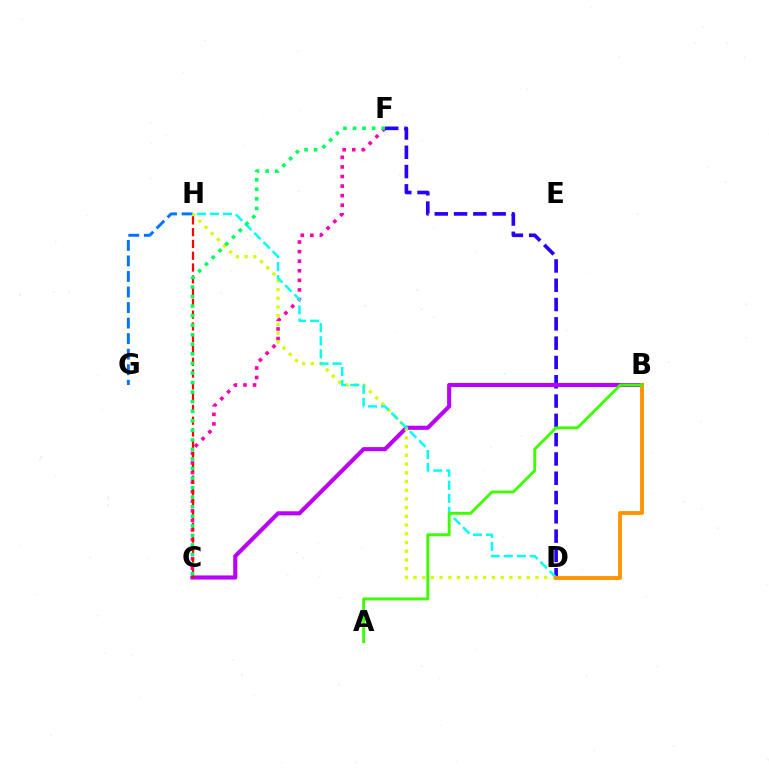{('C', 'F'): [{'color': '#ff00ac', 'line_style': 'dotted', 'thickness': 2.6}, {'color': '#00ff5c', 'line_style': 'dotted', 'thickness': 2.6}], ('G', 'H'): [{'color': '#0074ff', 'line_style': 'dashed', 'thickness': 2.11}], ('D', 'F'): [{'color': '#2500ff', 'line_style': 'dashed', 'thickness': 2.62}], ('B', 'C'): [{'color': '#b900ff', 'line_style': 'solid', 'thickness': 2.96}], ('D', 'H'): [{'color': '#d1ff00', 'line_style': 'dotted', 'thickness': 2.37}, {'color': '#00fff6', 'line_style': 'dashed', 'thickness': 1.77}], ('C', 'H'): [{'color': '#ff0000', 'line_style': 'dashed', 'thickness': 1.6}], ('B', 'D'): [{'color': '#ff9400', 'line_style': 'solid', 'thickness': 2.77}], ('A', 'B'): [{'color': '#3dff00', 'line_style': 'solid', 'thickness': 2.06}]}